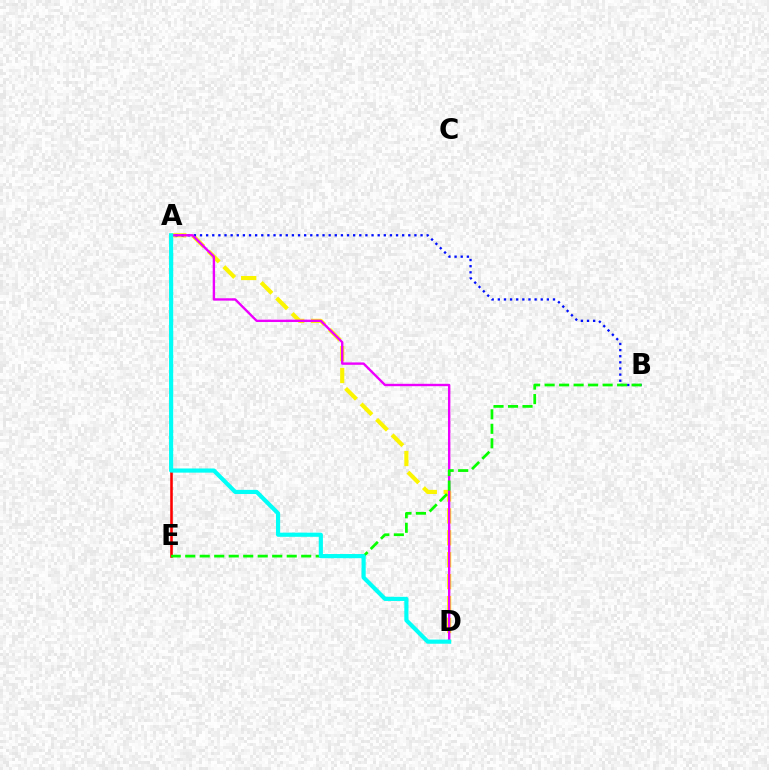{('A', 'E'): [{'color': '#ff0000', 'line_style': 'solid', 'thickness': 1.87}], ('A', 'D'): [{'color': '#fcf500', 'line_style': 'dashed', 'thickness': 2.98}, {'color': '#ee00ff', 'line_style': 'solid', 'thickness': 1.72}, {'color': '#00fff6', 'line_style': 'solid', 'thickness': 2.99}], ('A', 'B'): [{'color': '#0010ff', 'line_style': 'dotted', 'thickness': 1.66}], ('B', 'E'): [{'color': '#08ff00', 'line_style': 'dashed', 'thickness': 1.97}]}